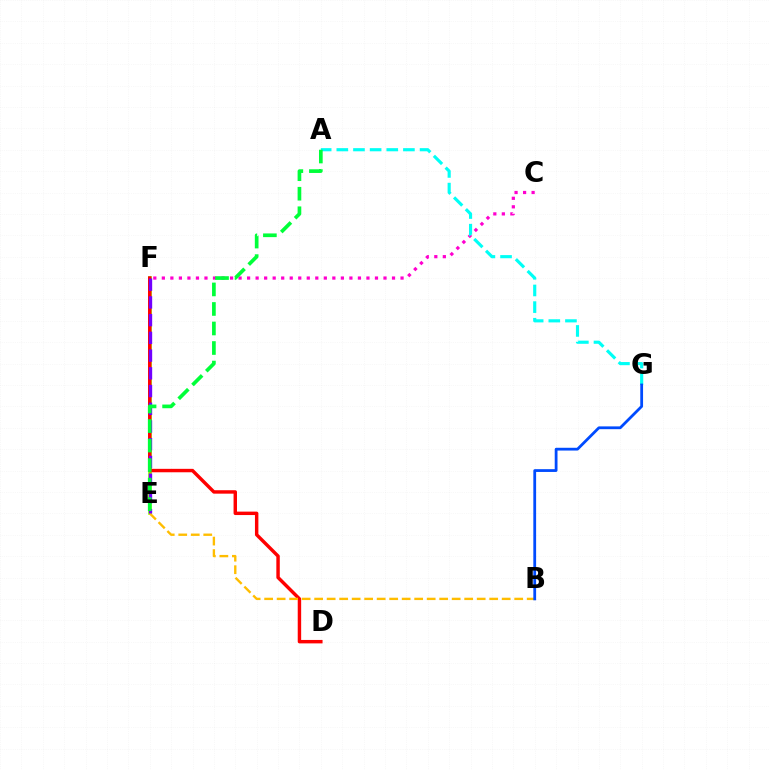{('E', 'F'): [{'color': '#84ff00', 'line_style': 'solid', 'thickness': 2.6}, {'color': '#7200ff', 'line_style': 'dashed', 'thickness': 2.41}], ('D', 'F'): [{'color': '#ff0000', 'line_style': 'solid', 'thickness': 2.47}], ('C', 'F'): [{'color': '#ff00cf', 'line_style': 'dotted', 'thickness': 2.32}], ('A', 'G'): [{'color': '#00fff6', 'line_style': 'dashed', 'thickness': 2.26}], ('B', 'E'): [{'color': '#ffbd00', 'line_style': 'dashed', 'thickness': 1.7}], ('B', 'G'): [{'color': '#004bff', 'line_style': 'solid', 'thickness': 2.01}], ('A', 'E'): [{'color': '#00ff39', 'line_style': 'dashed', 'thickness': 2.65}]}